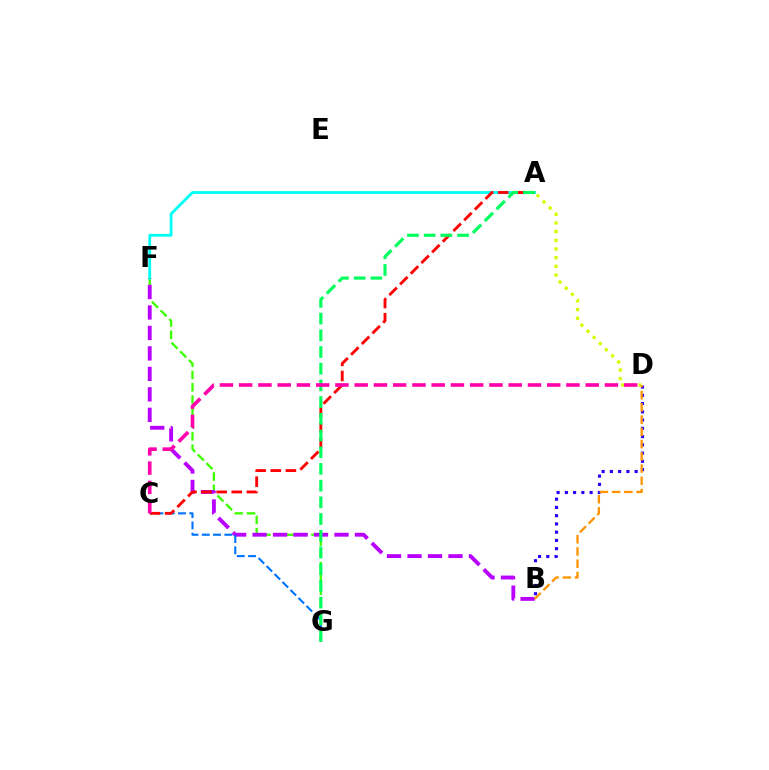{('F', 'G'): [{'color': '#3dff00', 'line_style': 'dashed', 'thickness': 1.67}], ('A', 'D'): [{'color': '#d1ff00', 'line_style': 'dotted', 'thickness': 2.36}], ('B', 'D'): [{'color': '#2500ff', 'line_style': 'dotted', 'thickness': 2.24}, {'color': '#ff9400', 'line_style': 'dashed', 'thickness': 1.66}], ('B', 'F'): [{'color': '#b900ff', 'line_style': 'dashed', 'thickness': 2.78}], ('C', 'G'): [{'color': '#0074ff', 'line_style': 'dashed', 'thickness': 1.53}], ('A', 'F'): [{'color': '#00fff6', 'line_style': 'solid', 'thickness': 2.0}], ('A', 'C'): [{'color': '#ff0000', 'line_style': 'dashed', 'thickness': 2.05}], ('A', 'G'): [{'color': '#00ff5c', 'line_style': 'dashed', 'thickness': 2.27}], ('C', 'D'): [{'color': '#ff00ac', 'line_style': 'dashed', 'thickness': 2.62}]}